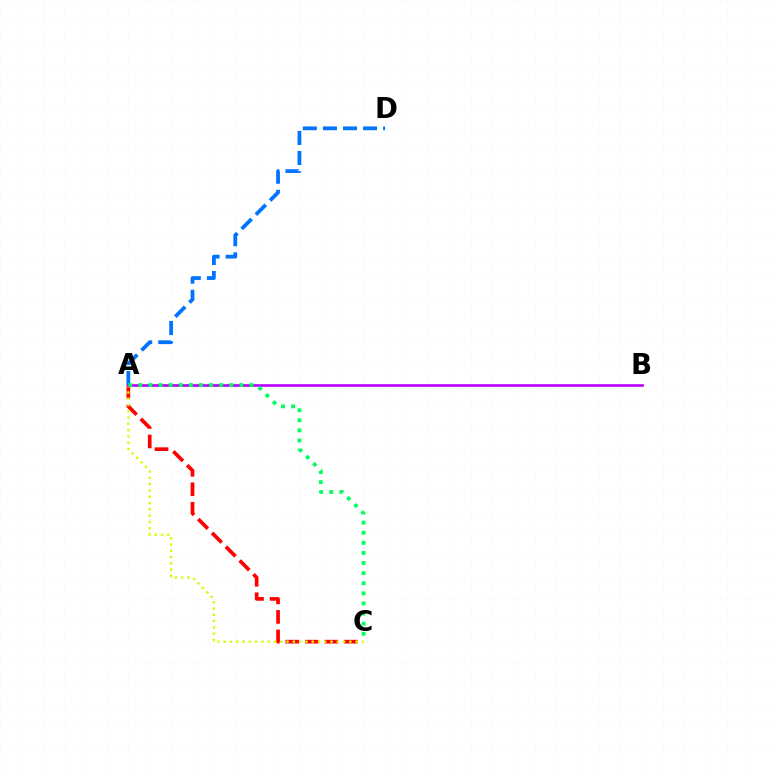{('A', 'C'): [{'color': '#ff0000', 'line_style': 'dashed', 'thickness': 2.65}, {'color': '#d1ff00', 'line_style': 'dotted', 'thickness': 1.71}, {'color': '#00ff5c', 'line_style': 'dotted', 'thickness': 2.75}], ('A', 'D'): [{'color': '#0074ff', 'line_style': 'dashed', 'thickness': 2.72}], ('A', 'B'): [{'color': '#b900ff', 'line_style': 'solid', 'thickness': 1.9}]}